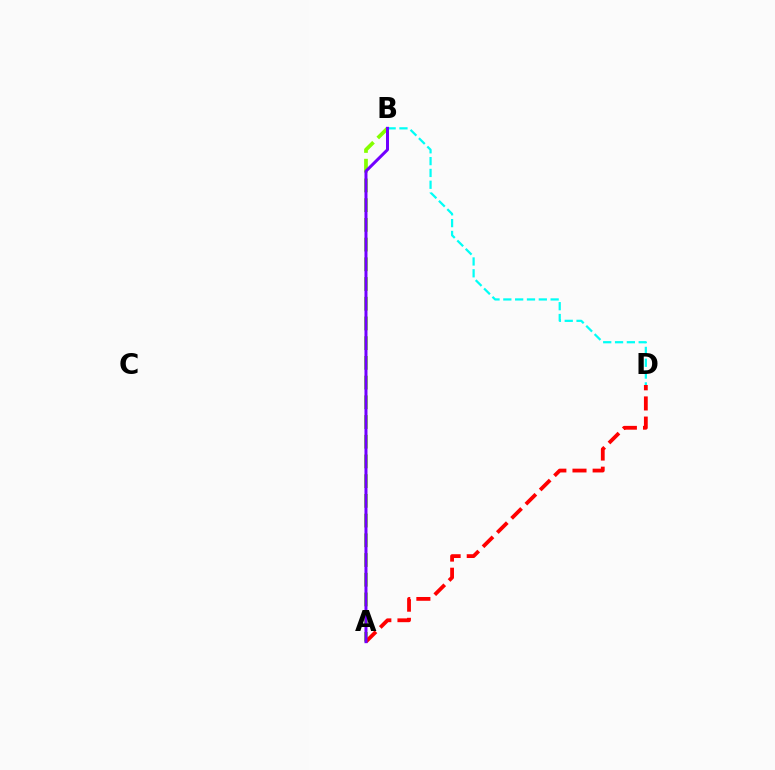{('A', 'B'): [{'color': '#84ff00', 'line_style': 'dashed', 'thickness': 2.68}, {'color': '#7200ff', 'line_style': 'solid', 'thickness': 2.16}], ('B', 'D'): [{'color': '#00fff6', 'line_style': 'dashed', 'thickness': 1.61}], ('A', 'D'): [{'color': '#ff0000', 'line_style': 'dashed', 'thickness': 2.74}]}